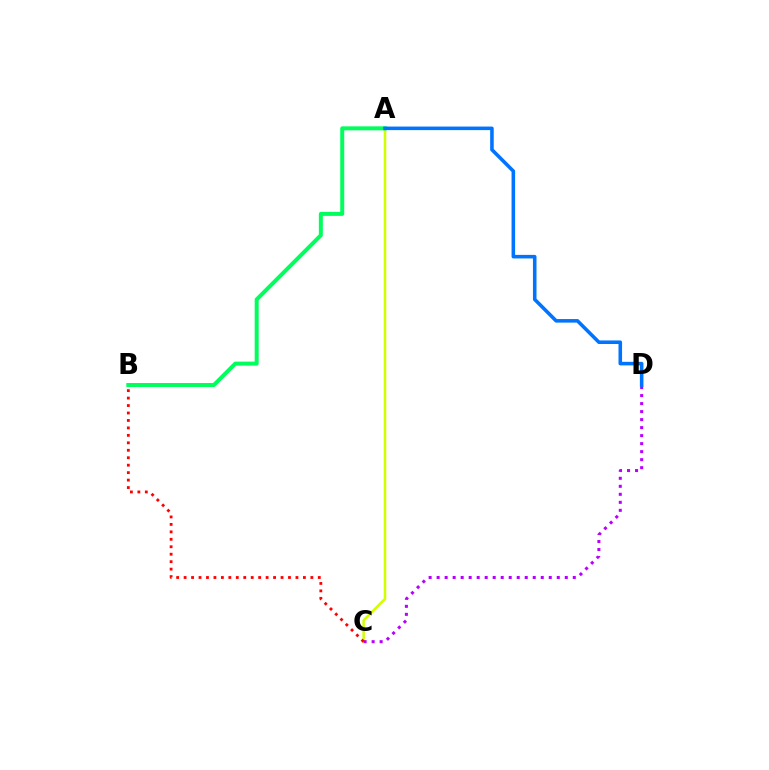{('A', 'C'): [{'color': '#d1ff00', 'line_style': 'solid', 'thickness': 1.82}], ('A', 'B'): [{'color': '#00ff5c', 'line_style': 'solid', 'thickness': 2.87}], ('C', 'D'): [{'color': '#b900ff', 'line_style': 'dotted', 'thickness': 2.18}], ('B', 'C'): [{'color': '#ff0000', 'line_style': 'dotted', 'thickness': 2.03}], ('A', 'D'): [{'color': '#0074ff', 'line_style': 'solid', 'thickness': 2.57}]}